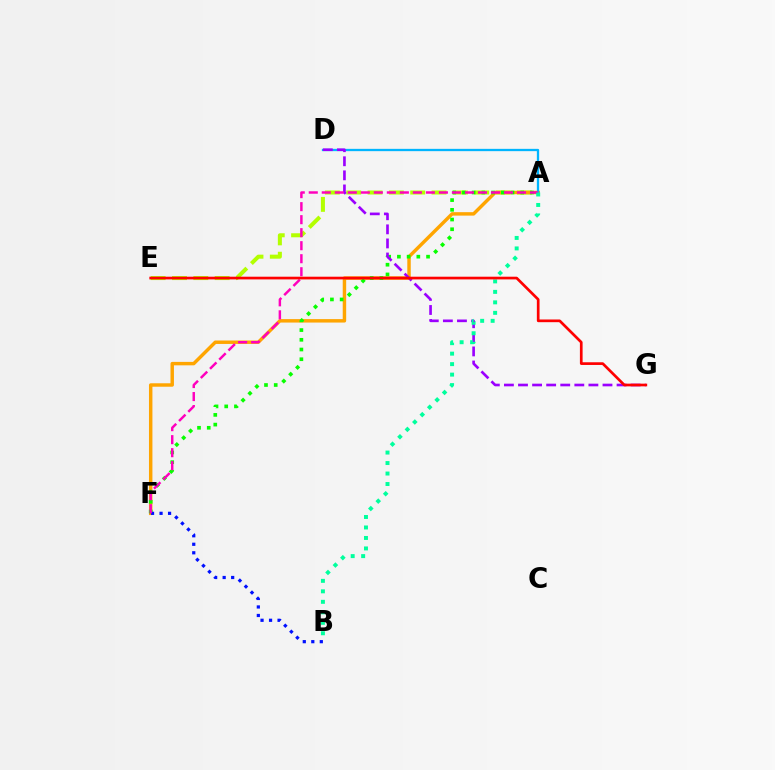{('A', 'E'): [{'color': '#b3ff00', 'line_style': 'dashed', 'thickness': 2.9}], ('A', 'F'): [{'color': '#ffa500', 'line_style': 'solid', 'thickness': 2.48}, {'color': '#08ff00', 'line_style': 'dotted', 'thickness': 2.64}, {'color': '#ff00bd', 'line_style': 'dashed', 'thickness': 1.77}], ('A', 'D'): [{'color': '#00b5ff', 'line_style': 'solid', 'thickness': 1.66}], ('B', 'F'): [{'color': '#0010ff', 'line_style': 'dotted', 'thickness': 2.31}], ('D', 'G'): [{'color': '#9b00ff', 'line_style': 'dashed', 'thickness': 1.91}], ('A', 'B'): [{'color': '#00ff9d', 'line_style': 'dotted', 'thickness': 2.85}], ('E', 'G'): [{'color': '#ff0000', 'line_style': 'solid', 'thickness': 1.94}]}